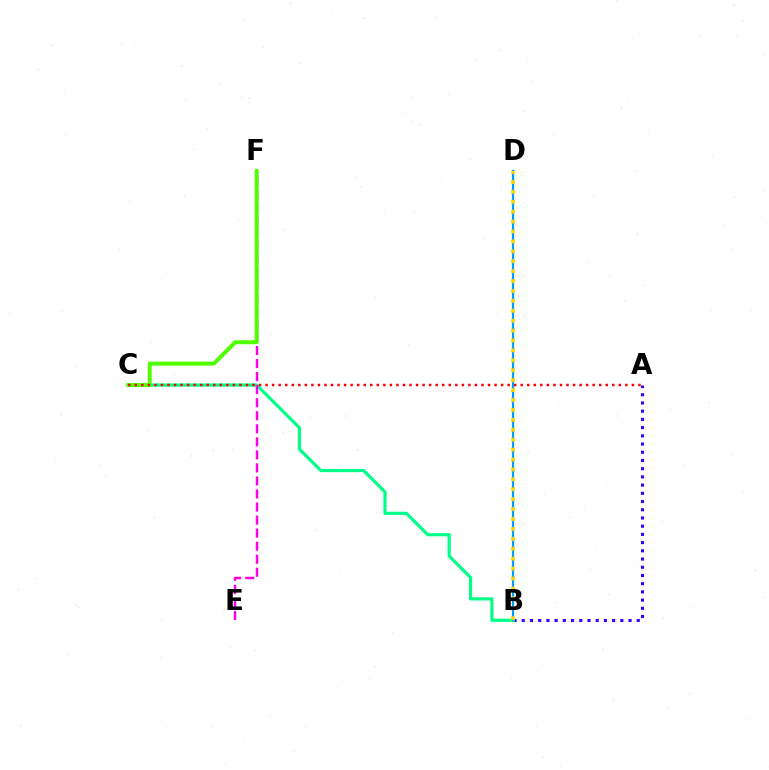{('A', 'B'): [{'color': '#3700ff', 'line_style': 'dotted', 'thickness': 2.23}], ('B', 'C'): [{'color': '#00ff86', 'line_style': 'solid', 'thickness': 2.29}], ('B', 'D'): [{'color': '#009eff', 'line_style': 'solid', 'thickness': 1.56}, {'color': '#ffd500', 'line_style': 'dotted', 'thickness': 2.69}], ('E', 'F'): [{'color': '#ff00ed', 'line_style': 'dashed', 'thickness': 1.77}], ('C', 'F'): [{'color': '#4fff00', 'line_style': 'solid', 'thickness': 2.85}], ('A', 'C'): [{'color': '#ff0000', 'line_style': 'dotted', 'thickness': 1.78}]}